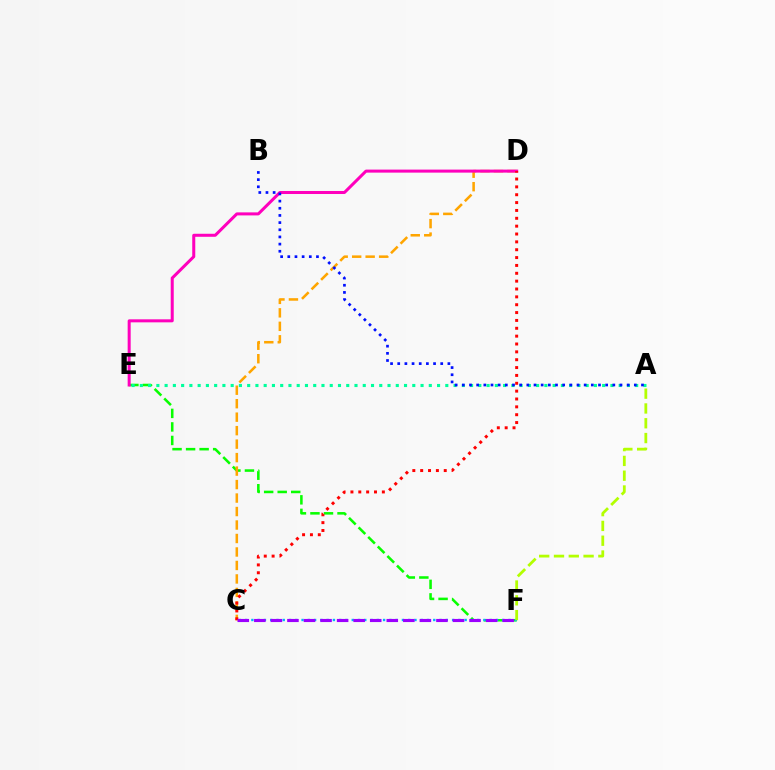{('E', 'F'): [{'color': '#08ff00', 'line_style': 'dashed', 'thickness': 1.84}], ('C', 'D'): [{'color': '#ffa500', 'line_style': 'dashed', 'thickness': 1.83}, {'color': '#ff0000', 'line_style': 'dotted', 'thickness': 2.13}], ('D', 'E'): [{'color': '#ff00bd', 'line_style': 'solid', 'thickness': 2.18}], ('C', 'F'): [{'color': '#00b5ff', 'line_style': 'dotted', 'thickness': 1.7}, {'color': '#9b00ff', 'line_style': 'dashed', 'thickness': 2.25}], ('A', 'F'): [{'color': '#b3ff00', 'line_style': 'dashed', 'thickness': 2.01}], ('A', 'E'): [{'color': '#00ff9d', 'line_style': 'dotted', 'thickness': 2.24}], ('A', 'B'): [{'color': '#0010ff', 'line_style': 'dotted', 'thickness': 1.95}]}